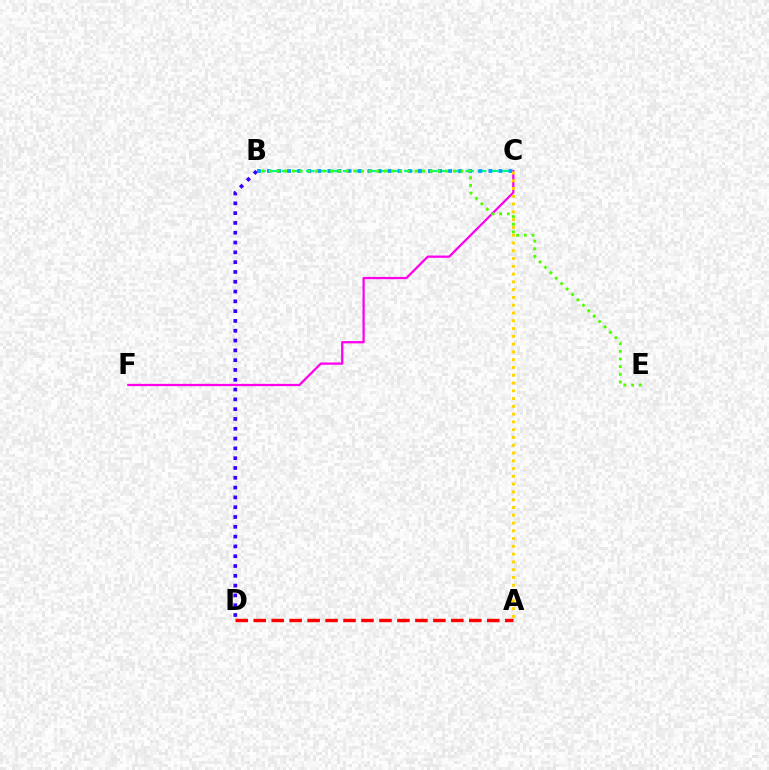{('A', 'D'): [{'color': '#ff0000', 'line_style': 'dashed', 'thickness': 2.44}], ('B', 'D'): [{'color': '#3700ff', 'line_style': 'dotted', 'thickness': 2.66}], ('C', 'F'): [{'color': '#ff00ed', 'line_style': 'solid', 'thickness': 1.63}], ('B', 'C'): [{'color': '#00ff86', 'line_style': 'dashed', 'thickness': 1.67}, {'color': '#009eff', 'line_style': 'dotted', 'thickness': 2.73}], ('A', 'C'): [{'color': '#ffd500', 'line_style': 'dotted', 'thickness': 2.11}], ('B', 'E'): [{'color': '#4fff00', 'line_style': 'dotted', 'thickness': 2.08}]}